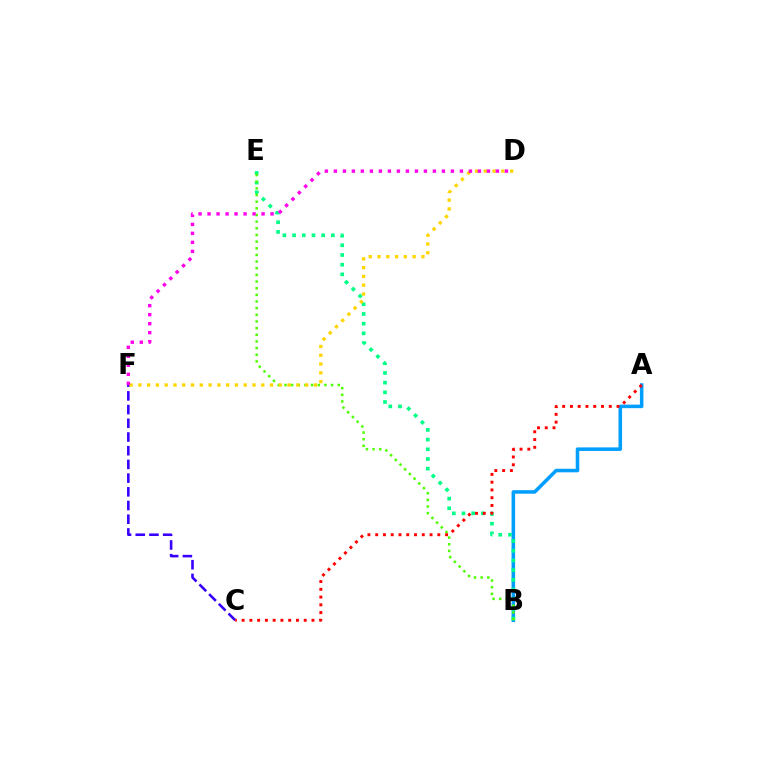{('A', 'B'): [{'color': '#009eff', 'line_style': 'solid', 'thickness': 2.55}], ('C', 'F'): [{'color': '#3700ff', 'line_style': 'dashed', 'thickness': 1.86}], ('B', 'E'): [{'color': '#00ff86', 'line_style': 'dotted', 'thickness': 2.63}, {'color': '#4fff00', 'line_style': 'dotted', 'thickness': 1.81}], ('D', 'F'): [{'color': '#ffd500', 'line_style': 'dotted', 'thickness': 2.39}, {'color': '#ff00ed', 'line_style': 'dotted', 'thickness': 2.45}], ('A', 'C'): [{'color': '#ff0000', 'line_style': 'dotted', 'thickness': 2.11}]}